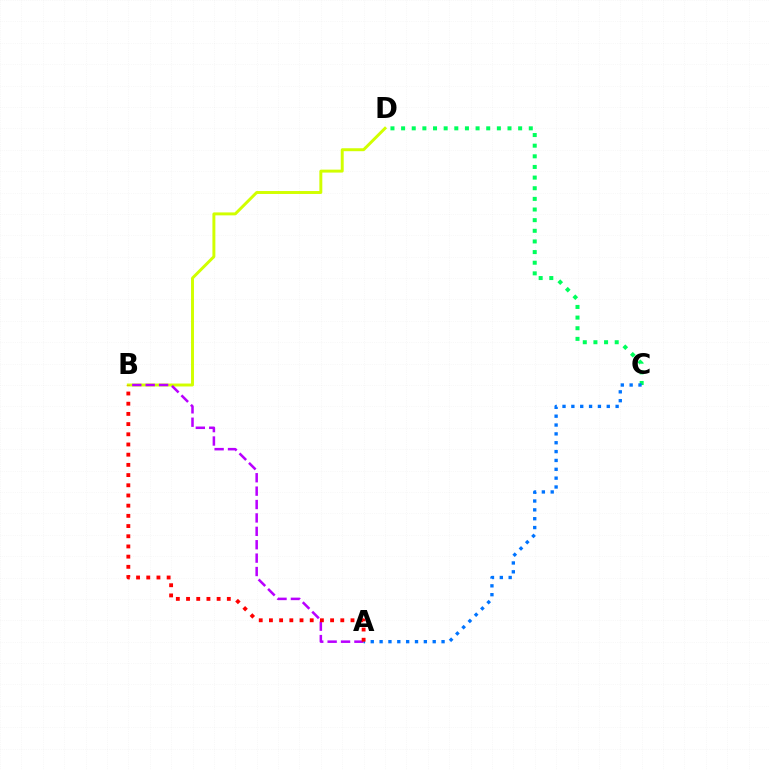{('B', 'D'): [{'color': '#d1ff00', 'line_style': 'solid', 'thickness': 2.12}], ('A', 'B'): [{'color': '#b900ff', 'line_style': 'dashed', 'thickness': 1.82}, {'color': '#ff0000', 'line_style': 'dotted', 'thickness': 2.77}], ('C', 'D'): [{'color': '#00ff5c', 'line_style': 'dotted', 'thickness': 2.89}], ('A', 'C'): [{'color': '#0074ff', 'line_style': 'dotted', 'thickness': 2.4}]}